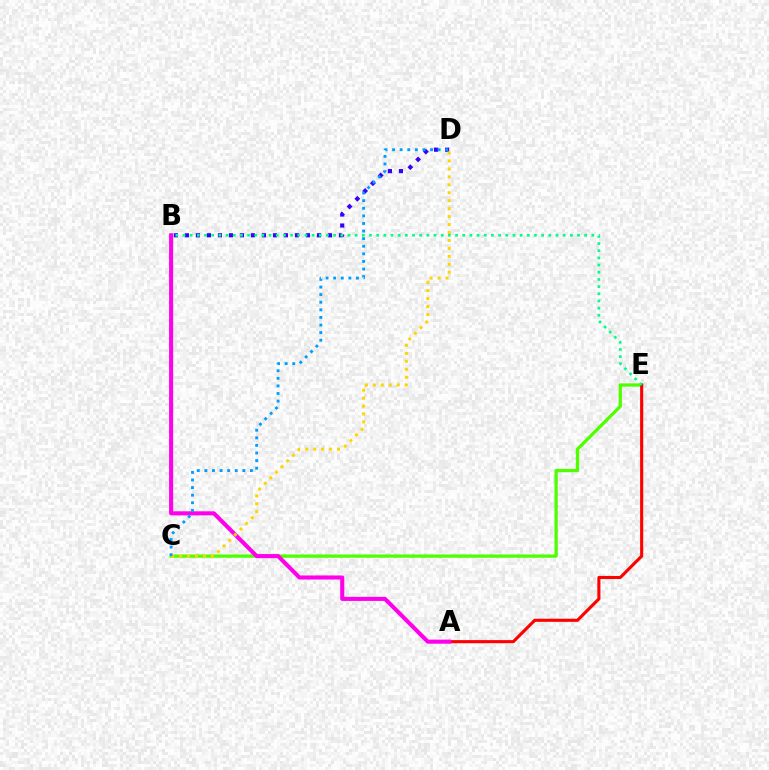{('C', 'E'): [{'color': '#4fff00', 'line_style': 'solid', 'thickness': 2.36}], ('A', 'E'): [{'color': '#ff0000', 'line_style': 'solid', 'thickness': 2.24}], ('A', 'B'): [{'color': '#ff00ed', 'line_style': 'solid', 'thickness': 2.94}], ('B', 'D'): [{'color': '#3700ff', 'line_style': 'dotted', 'thickness': 2.99}], ('C', 'D'): [{'color': '#ffd500', 'line_style': 'dotted', 'thickness': 2.16}, {'color': '#009eff', 'line_style': 'dotted', 'thickness': 2.06}], ('B', 'E'): [{'color': '#00ff86', 'line_style': 'dotted', 'thickness': 1.95}]}